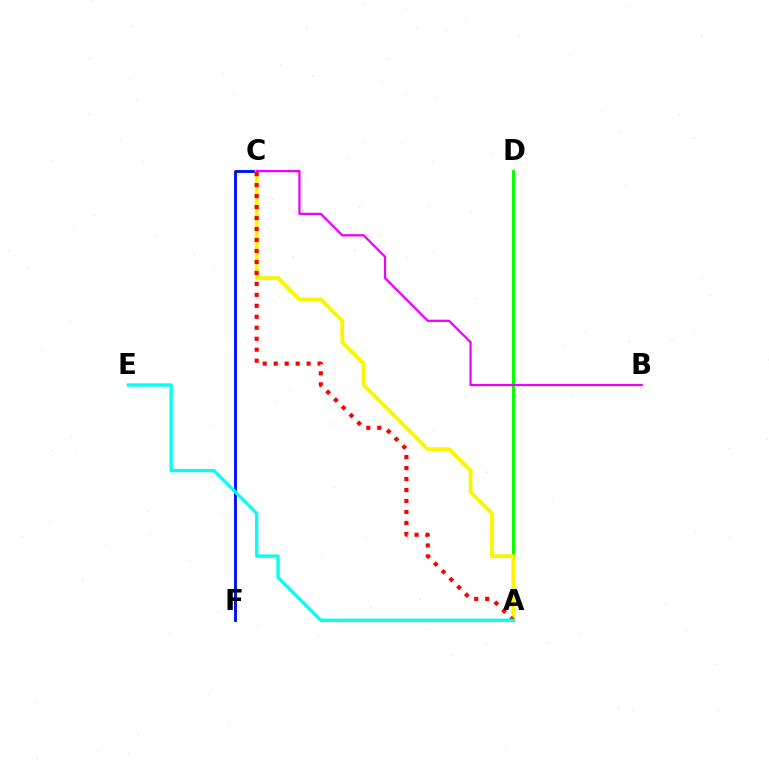{('A', 'D'): [{'color': '#08ff00', 'line_style': 'solid', 'thickness': 2.14}], ('C', 'F'): [{'color': '#0010ff', 'line_style': 'solid', 'thickness': 2.09}], ('A', 'C'): [{'color': '#fcf500', 'line_style': 'solid', 'thickness': 2.73}, {'color': '#ff0000', 'line_style': 'dotted', 'thickness': 2.98}], ('A', 'E'): [{'color': '#00fff6', 'line_style': 'solid', 'thickness': 2.38}], ('B', 'C'): [{'color': '#ee00ff', 'line_style': 'solid', 'thickness': 1.63}]}